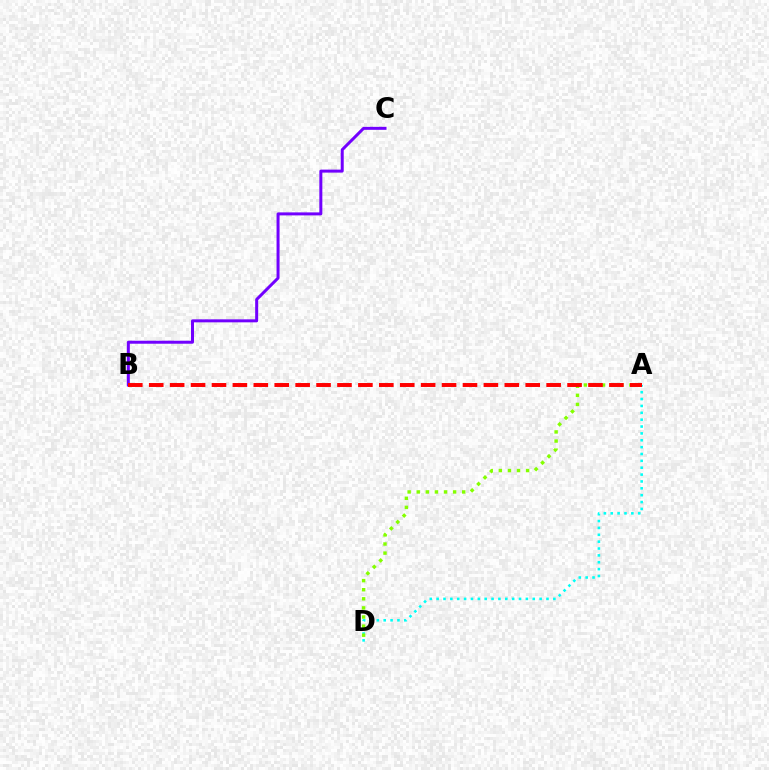{('A', 'D'): [{'color': '#00fff6', 'line_style': 'dotted', 'thickness': 1.87}, {'color': '#84ff00', 'line_style': 'dotted', 'thickness': 2.47}], ('B', 'C'): [{'color': '#7200ff', 'line_style': 'solid', 'thickness': 2.16}], ('A', 'B'): [{'color': '#ff0000', 'line_style': 'dashed', 'thickness': 2.84}]}